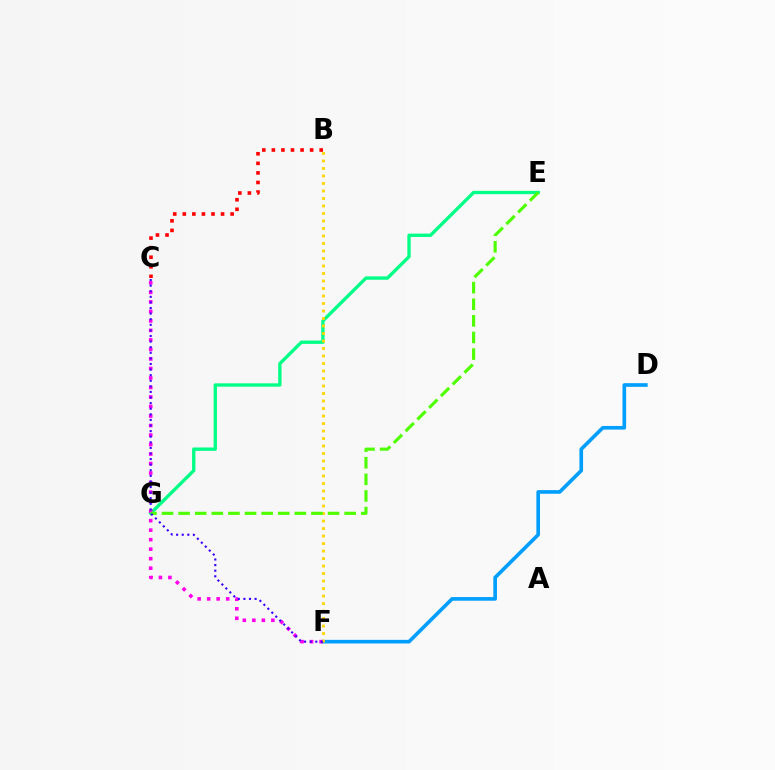{('E', 'G'): [{'color': '#00ff86', 'line_style': 'solid', 'thickness': 2.4}, {'color': '#4fff00', 'line_style': 'dashed', 'thickness': 2.26}], ('D', 'F'): [{'color': '#009eff', 'line_style': 'solid', 'thickness': 2.62}], ('C', 'F'): [{'color': '#ff00ed', 'line_style': 'dotted', 'thickness': 2.58}, {'color': '#3700ff', 'line_style': 'dotted', 'thickness': 1.52}], ('B', 'F'): [{'color': '#ffd500', 'line_style': 'dotted', 'thickness': 2.04}], ('B', 'C'): [{'color': '#ff0000', 'line_style': 'dotted', 'thickness': 2.6}]}